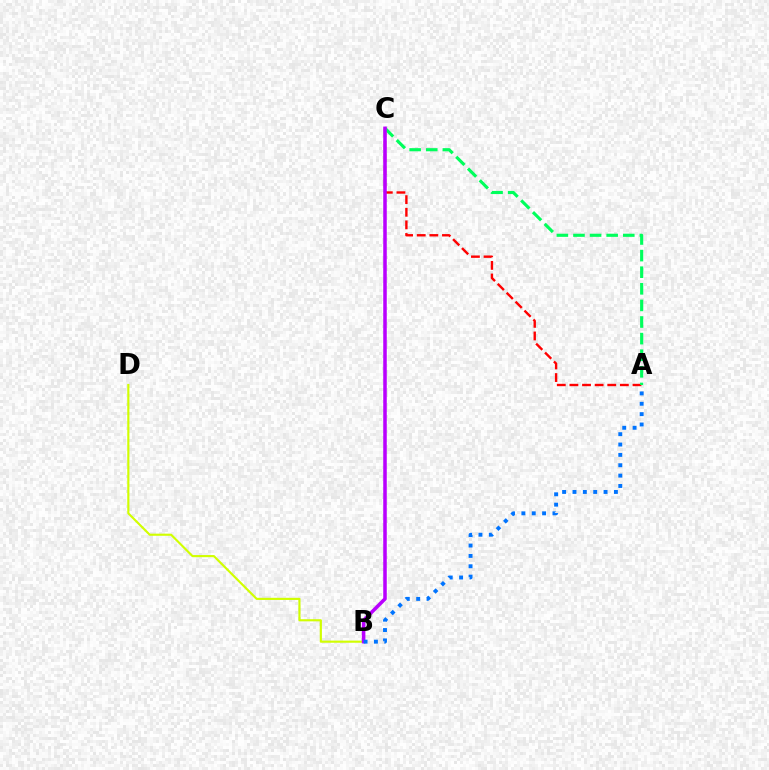{('B', 'D'): [{'color': '#d1ff00', 'line_style': 'solid', 'thickness': 1.54}], ('A', 'C'): [{'color': '#ff0000', 'line_style': 'dashed', 'thickness': 1.71}, {'color': '#00ff5c', 'line_style': 'dashed', 'thickness': 2.26}], ('B', 'C'): [{'color': '#b900ff', 'line_style': 'solid', 'thickness': 2.54}], ('A', 'B'): [{'color': '#0074ff', 'line_style': 'dotted', 'thickness': 2.81}]}